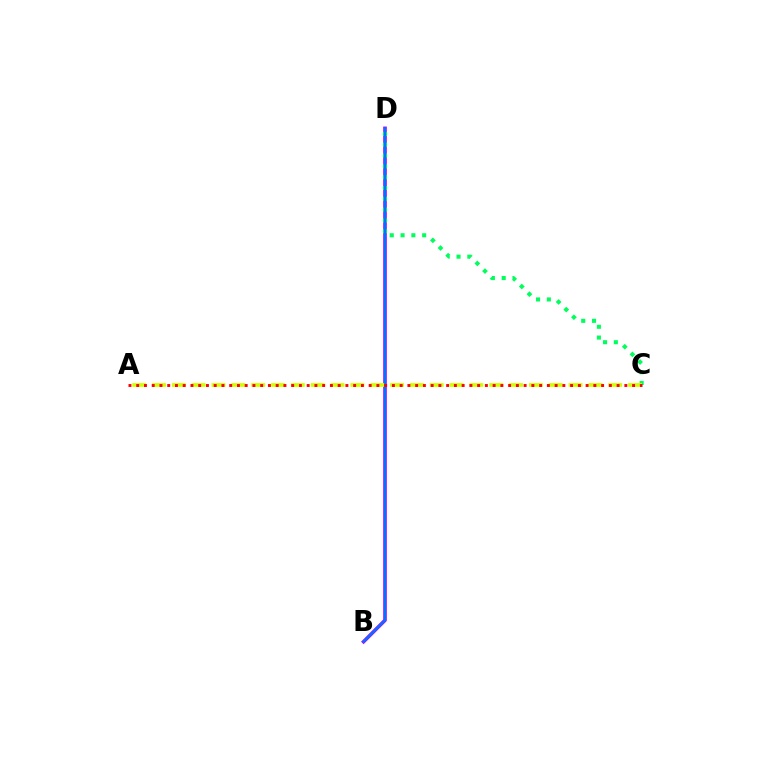{('B', 'D'): [{'color': '#b900ff', 'line_style': 'solid', 'thickness': 2.59}, {'color': '#0074ff', 'line_style': 'solid', 'thickness': 1.63}], ('C', 'D'): [{'color': '#00ff5c', 'line_style': 'dotted', 'thickness': 2.94}], ('A', 'C'): [{'color': '#d1ff00', 'line_style': 'dashed', 'thickness': 2.69}, {'color': '#ff0000', 'line_style': 'dotted', 'thickness': 2.11}]}